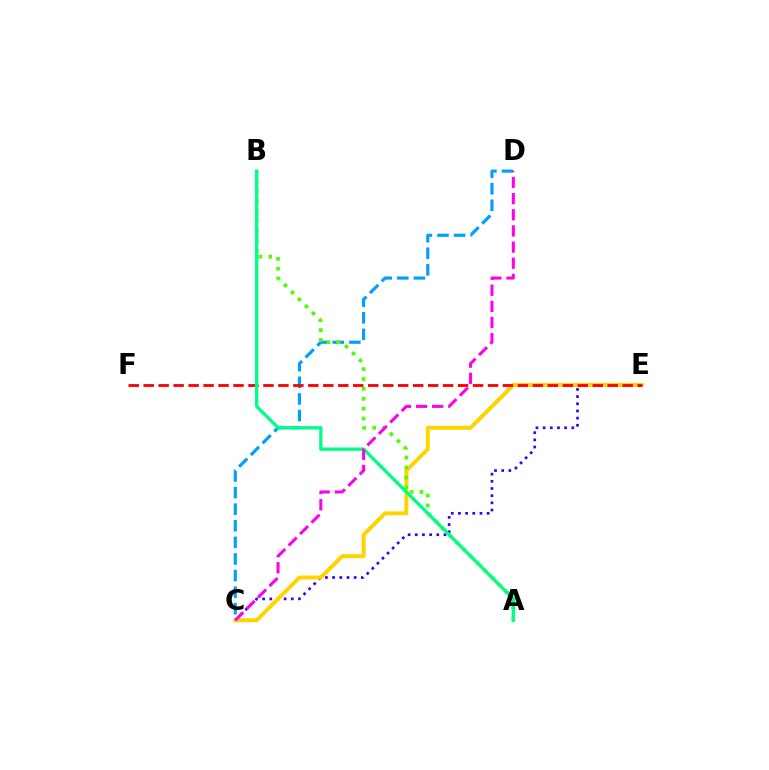{('C', 'D'): [{'color': '#009eff', 'line_style': 'dashed', 'thickness': 2.25}, {'color': '#ff00ed', 'line_style': 'dashed', 'thickness': 2.19}], ('C', 'E'): [{'color': '#3700ff', 'line_style': 'dotted', 'thickness': 1.95}, {'color': '#ffd500', 'line_style': 'solid', 'thickness': 2.86}], ('E', 'F'): [{'color': '#ff0000', 'line_style': 'dashed', 'thickness': 2.03}], ('A', 'B'): [{'color': '#4fff00', 'line_style': 'dotted', 'thickness': 2.69}, {'color': '#00ff86', 'line_style': 'solid', 'thickness': 2.39}]}